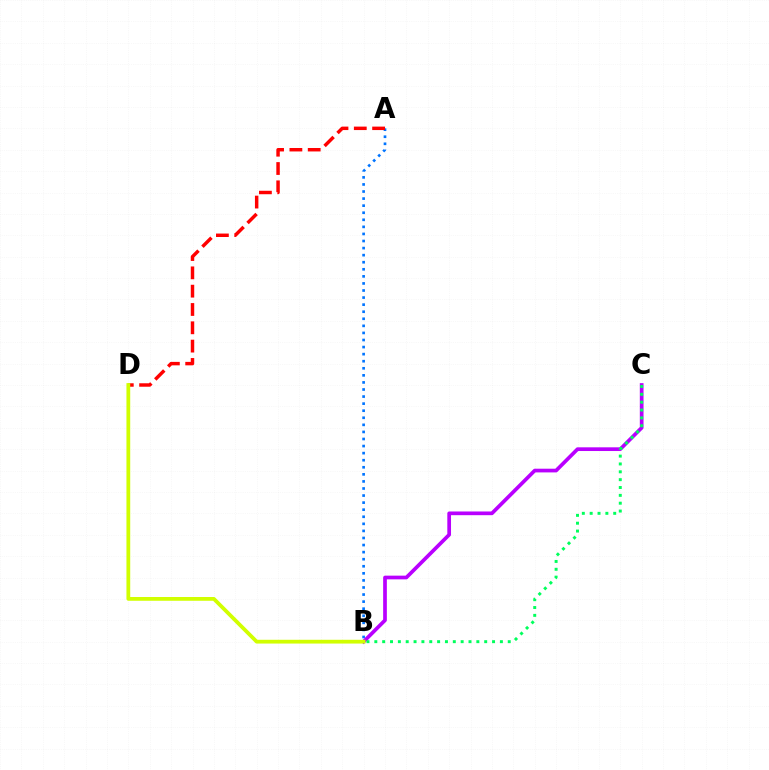{('A', 'B'): [{'color': '#0074ff', 'line_style': 'dotted', 'thickness': 1.92}], ('B', 'C'): [{'color': '#b900ff', 'line_style': 'solid', 'thickness': 2.67}, {'color': '#00ff5c', 'line_style': 'dotted', 'thickness': 2.13}], ('A', 'D'): [{'color': '#ff0000', 'line_style': 'dashed', 'thickness': 2.49}], ('B', 'D'): [{'color': '#d1ff00', 'line_style': 'solid', 'thickness': 2.72}]}